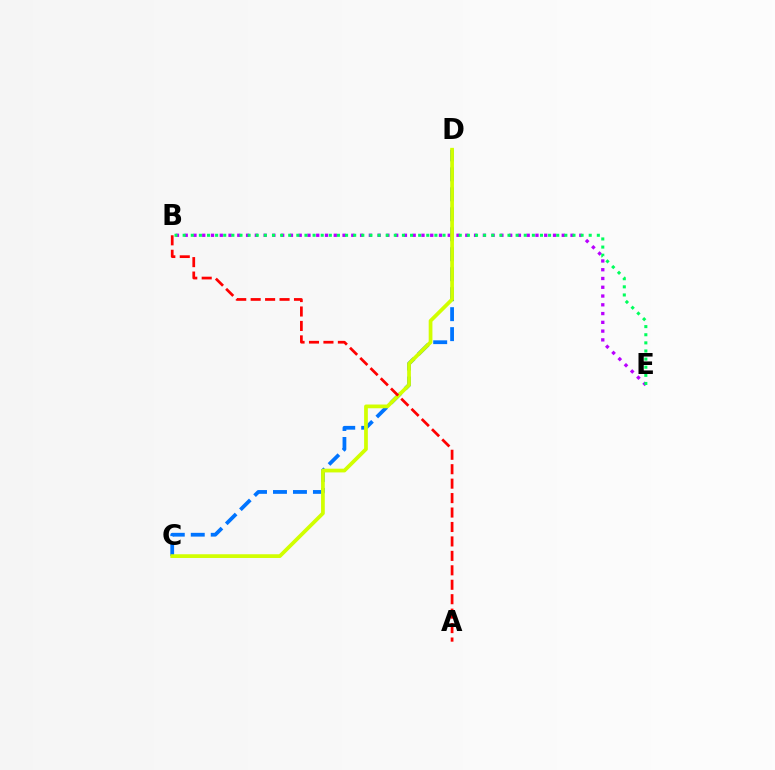{('C', 'D'): [{'color': '#0074ff', 'line_style': 'dashed', 'thickness': 2.71}, {'color': '#d1ff00', 'line_style': 'solid', 'thickness': 2.69}], ('B', 'E'): [{'color': '#b900ff', 'line_style': 'dotted', 'thickness': 2.38}, {'color': '#00ff5c', 'line_style': 'dotted', 'thickness': 2.21}], ('A', 'B'): [{'color': '#ff0000', 'line_style': 'dashed', 'thickness': 1.96}]}